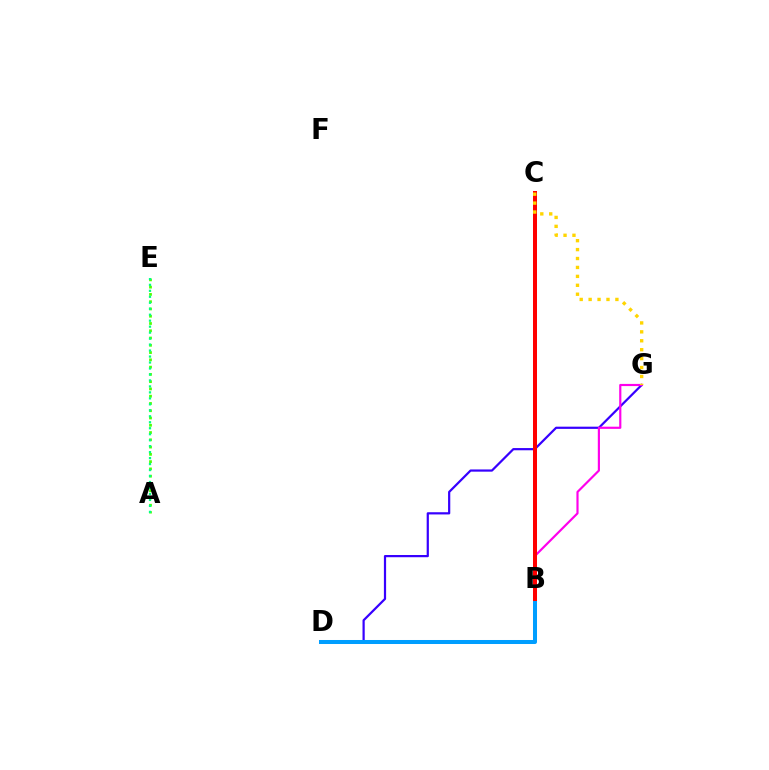{('A', 'E'): [{'color': '#4fff00', 'line_style': 'dotted', 'thickness': 1.98}, {'color': '#00ff86', 'line_style': 'dotted', 'thickness': 1.62}], ('D', 'G'): [{'color': '#3700ff', 'line_style': 'solid', 'thickness': 1.59}], ('B', 'D'): [{'color': '#009eff', 'line_style': 'solid', 'thickness': 2.89}], ('B', 'G'): [{'color': '#ff00ed', 'line_style': 'solid', 'thickness': 1.57}], ('B', 'C'): [{'color': '#ff0000', 'line_style': 'solid', 'thickness': 2.89}], ('C', 'G'): [{'color': '#ffd500', 'line_style': 'dotted', 'thickness': 2.43}]}